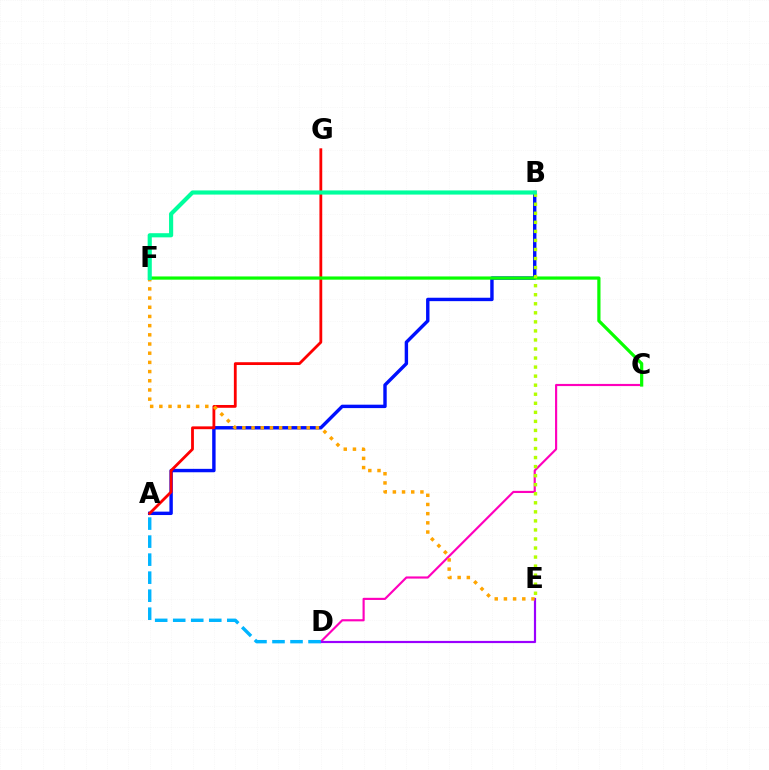{('C', 'D'): [{'color': '#ff00bd', 'line_style': 'solid', 'thickness': 1.55}], ('A', 'B'): [{'color': '#0010ff', 'line_style': 'solid', 'thickness': 2.45}], ('A', 'G'): [{'color': '#ff0000', 'line_style': 'solid', 'thickness': 2.02}], ('D', 'E'): [{'color': '#9b00ff', 'line_style': 'solid', 'thickness': 1.57}], ('E', 'F'): [{'color': '#ffa500', 'line_style': 'dotted', 'thickness': 2.5}], ('C', 'F'): [{'color': '#08ff00', 'line_style': 'solid', 'thickness': 2.31}], ('A', 'D'): [{'color': '#00b5ff', 'line_style': 'dashed', 'thickness': 2.45}], ('B', 'E'): [{'color': '#b3ff00', 'line_style': 'dotted', 'thickness': 2.46}], ('B', 'F'): [{'color': '#00ff9d', 'line_style': 'solid', 'thickness': 2.99}]}